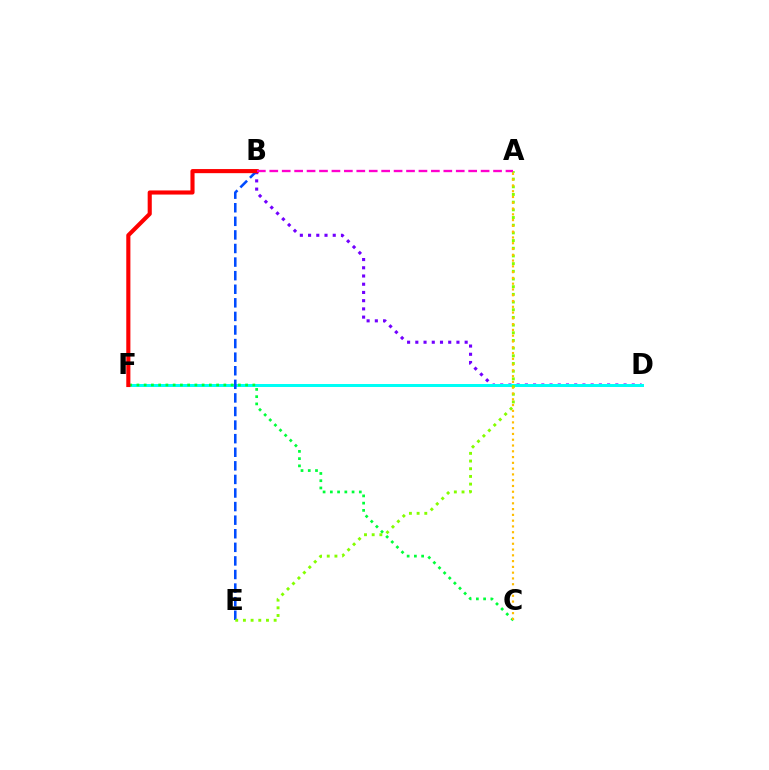{('B', 'D'): [{'color': '#7200ff', 'line_style': 'dotted', 'thickness': 2.23}], ('D', 'F'): [{'color': '#00fff6', 'line_style': 'solid', 'thickness': 2.16}], ('C', 'F'): [{'color': '#00ff39', 'line_style': 'dotted', 'thickness': 1.97}], ('B', 'E'): [{'color': '#004bff', 'line_style': 'dashed', 'thickness': 1.85}], ('A', 'E'): [{'color': '#84ff00', 'line_style': 'dotted', 'thickness': 2.09}], ('A', 'C'): [{'color': '#ffbd00', 'line_style': 'dotted', 'thickness': 1.57}], ('B', 'F'): [{'color': '#ff0000', 'line_style': 'solid', 'thickness': 2.96}], ('A', 'B'): [{'color': '#ff00cf', 'line_style': 'dashed', 'thickness': 1.69}]}